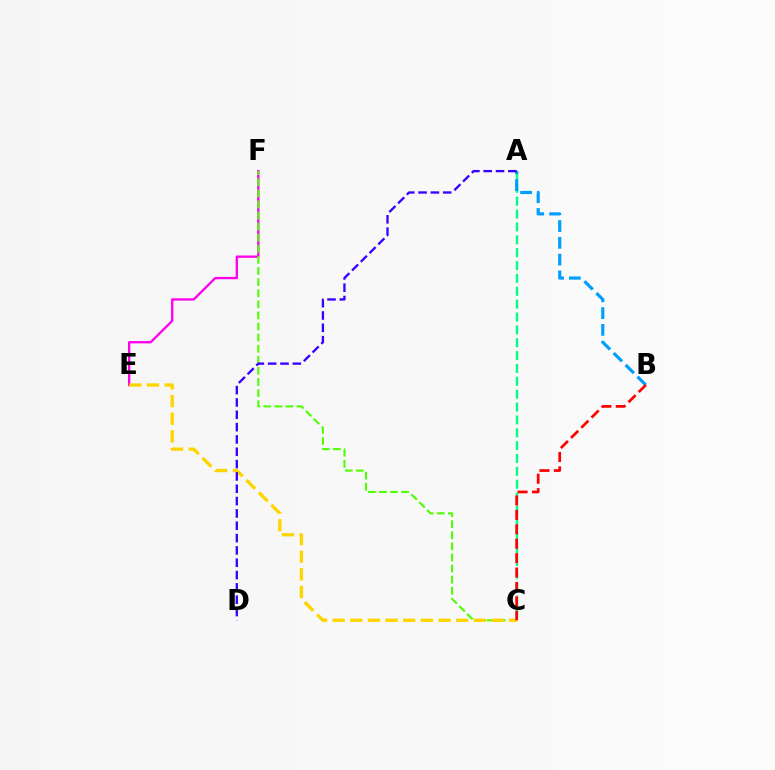{('E', 'F'): [{'color': '#ff00ed', 'line_style': 'solid', 'thickness': 1.68}], ('A', 'C'): [{'color': '#00ff86', 'line_style': 'dashed', 'thickness': 1.75}], ('C', 'F'): [{'color': '#4fff00', 'line_style': 'dashed', 'thickness': 1.51}], ('C', 'E'): [{'color': '#ffd500', 'line_style': 'dashed', 'thickness': 2.4}], ('A', 'B'): [{'color': '#009eff', 'line_style': 'dashed', 'thickness': 2.28}], ('A', 'D'): [{'color': '#3700ff', 'line_style': 'dashed', 'thickness': 1.67}], ('B', 'C'): [{'color': '#ff0000', 'line_style': 'dashed', 'thickness': 1.96}]}